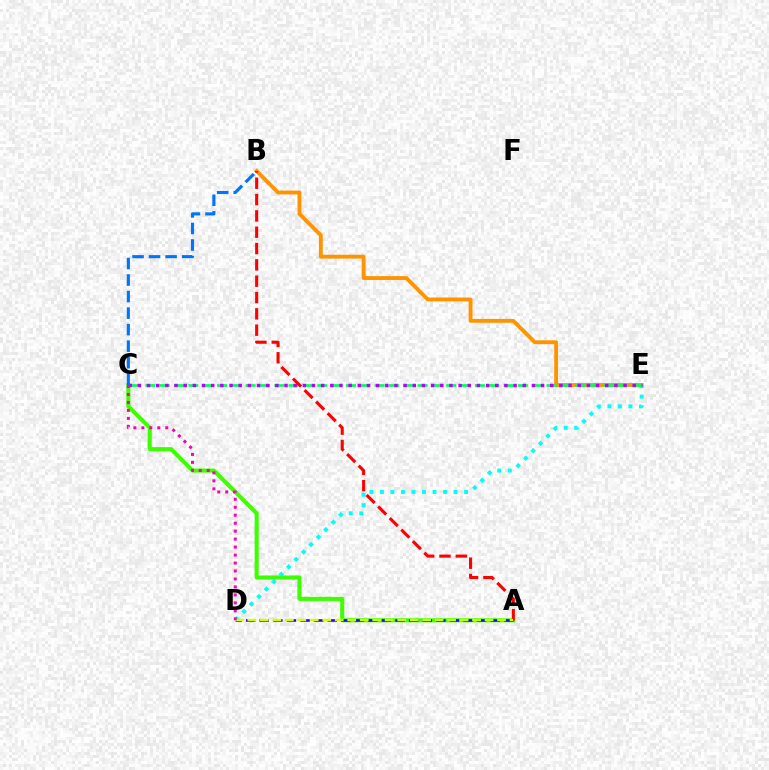{('B', 'E'): [{'color': '#ff9400', 'line_style': 'solid', 'thickness': 2.78}], ('A', 'C'): [{'color': '#3dff00', 'line_style': 'solid', 'thickness': 2.93}], ('D', 'E'): [{'color': '#00fff6', 'line_style': 'dotted', 'thickness': 2.86}], ('A', 'D'): [{'color': '#2500ff', 'line_style': 'dashed', 'thickness': 1.85}, {'color': '#d1ff00', 'line_style': 'dashed', 'thickness': 1.7}], ('C', 'E'): [{'color': '#00ff5c', 'line_style': 'dashed', 'thickness': 1.95}, {'color': '#b900ff', 'line_style': 'dotted', 'thickness': 2.49}], ('A', 'B'): [{'color': '#ff0000', 'line_style': 'dashed', 'thickness': 2.22}], ('B', 'C'): [{'color': '#0074ff', 'line_style': 'dashed', 'thickness': 2.25}], ('C', 'D'): [{'color': '#ff00ac', 'line_style': 'dotted', 'thickness': 2.17}]}